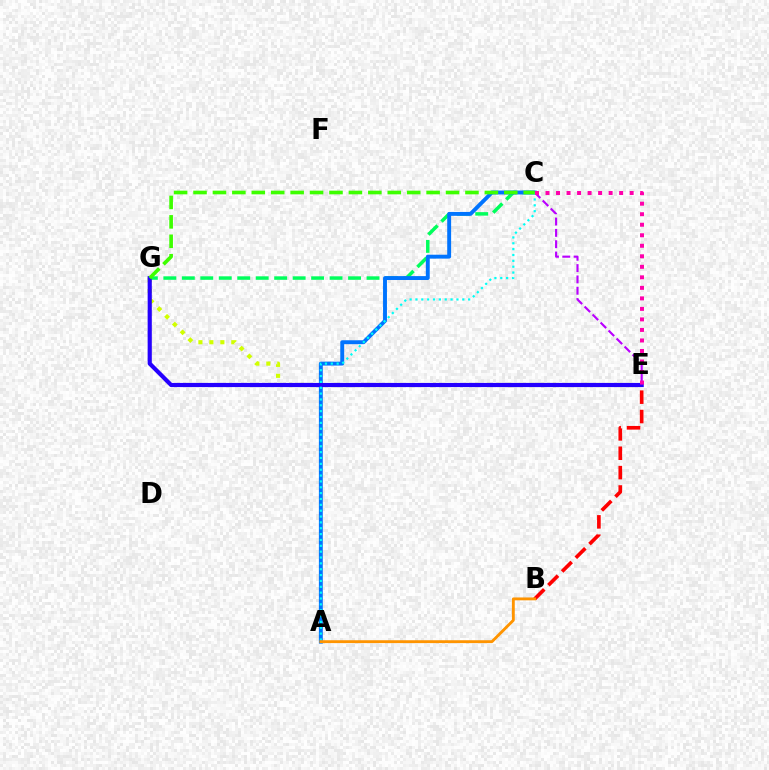{('C', 'G'): [{'color': '#00ff5c', 'line_style': 'dashed', 'thickness': 2.51}, {'color': '#3dff00', 'line_style': 'dashed', 'thickness': 2.64}], ('A', 'C'): [{'color': '#0074ff', 'line_style': 'solid', 'thickness': 2.81}, {'color': '#00fff6', 'line_style': 'dotted', 'thickness': 1.59}], ('E', 'G'): [{'color': '#d1ff00', 'line_style': 'dotted', 'thickness': 2.98}, {'color': '#2500ff', 'line_style': 'solid', 'thickness': 2.99}], ('C', 'E'): [{'color': '#b900ff', 'line_style': 'dashed', 'thickness': 1.54}, {'color': '#ff00ac', 'line_style': 'dotted', 'thickness': 2.86}], ('B', 'E'): [{'color': '#ff0000', 'line_style': 'dashed', 'thickness': 2.63}], ('A', 'B'): [{'color': '#ff9400', 'line_style': 'solid', 'thickness': 2.06}]}